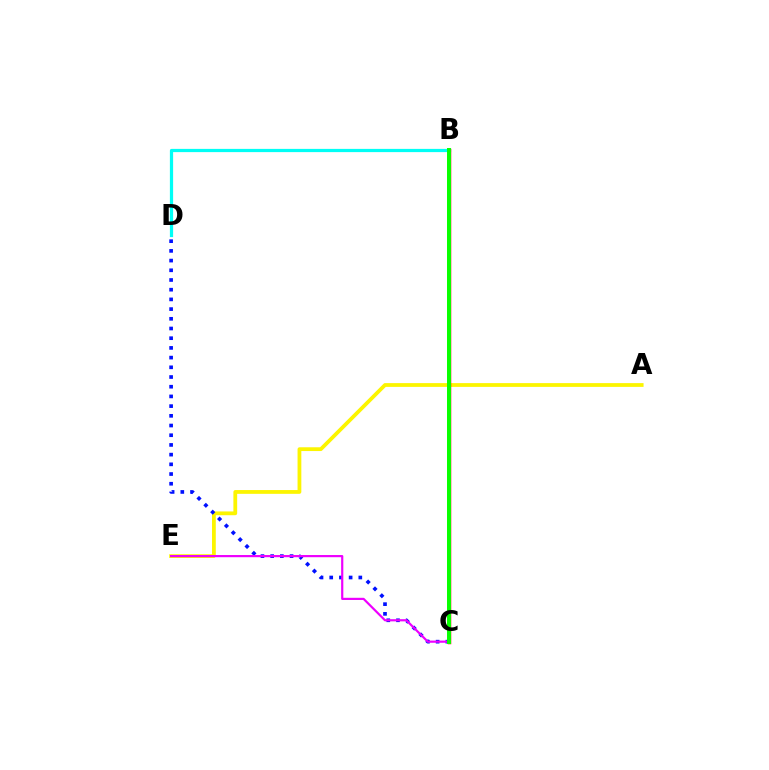{('B', 'D'): [{'color': '#00fff6', 'line_style': 'solid', 'thickness': 2.32}], ('A', 'E'): [{'color': '#fcf500', 'line_style': 'solid', 'thickness': 2.72}], ('C', 'D'): [{'color': '#0010ff', 'line_style': 'dotted', 'thickness': 2.64}], ('C', 'E'): [{'color': '#ee00ff', 'line_style': 'solid', 'thickness': 1.57}], ('B', 'C'): [{'color': '#ff0000', 'line_style': 'solid', 'thickness': 2.52}, {'color': '#08ff00', 'line_style': 'solid', 'thickness': 2.86}]}